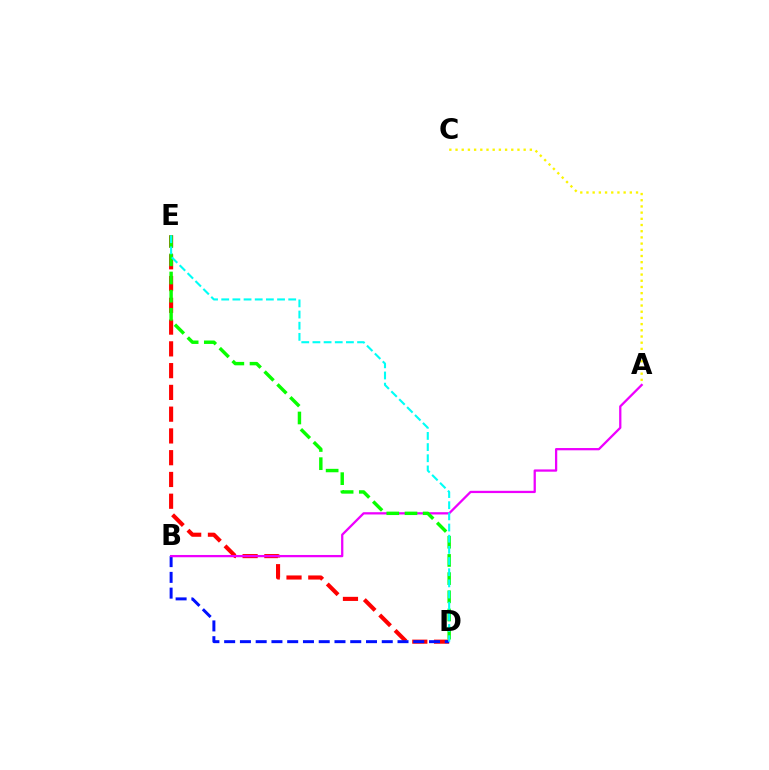{('A', 'C'): [{'color': '#fcf500', 'line_style': 'dotted', 'thickness': 1.68}], ('D', 'E'): [{'color': '#ff0000', 'line_style': 'dashed', 'thickness': 2.96}, {'color': '#08ff00', 'line_style': 'dashed', 'thickness': 2.47}, {'color': '#00fff6', 'line_style': 'dashed', 'thickness': 1.52}], ('B', 'D'): [{'color': '#0010ff', 'line_style': 'dashed', 'thickness': 2.14}], ('A', 'B'): [{'color': '#ee00ff', 'line_style': 'solid', 'thickness': 1.64}]}